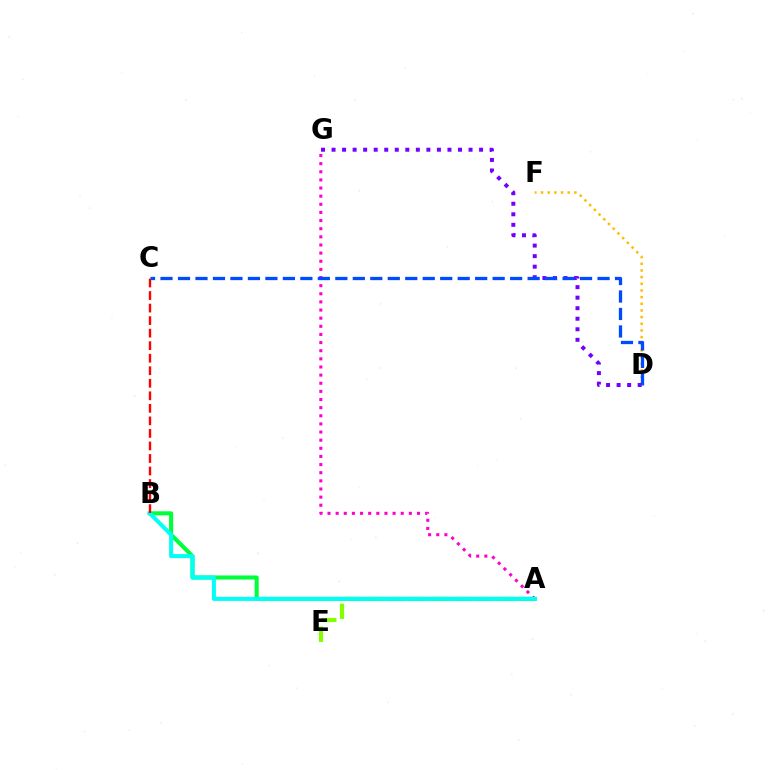{('A', 'E'): [{'color': '#84ff00', 'line_style': 'dashed', 'thickness': 2.99}], ('D', 'F'): [{'color': '#ffbd00', 'line_style': 'dotted', 'thickness': 1.81}], ('A', 'B'): [{'color': '#00ff39', 'line_style': 'solid', 'thickness': 2.93}, {'color': '#00fff6', 'line_style': 'solid', 'thickness': 2.91}], ('D', 'G'): [{'color': '#7200ff', 'line_style': 'dotted', 'thickness': 2.86}], ('A', 'G'): [{'color': '#ff00cf', 'line_style': 'dotted', 'thickness': 2.21}], ('B', 'C'): [{'color': '#ff0000', 'line_style': 'dashed', 'thickness': 1.7}], ('C', 'D'): [{'color': '#004bff', 'line_style': 'dashed', 'thickness': 2.37}]}